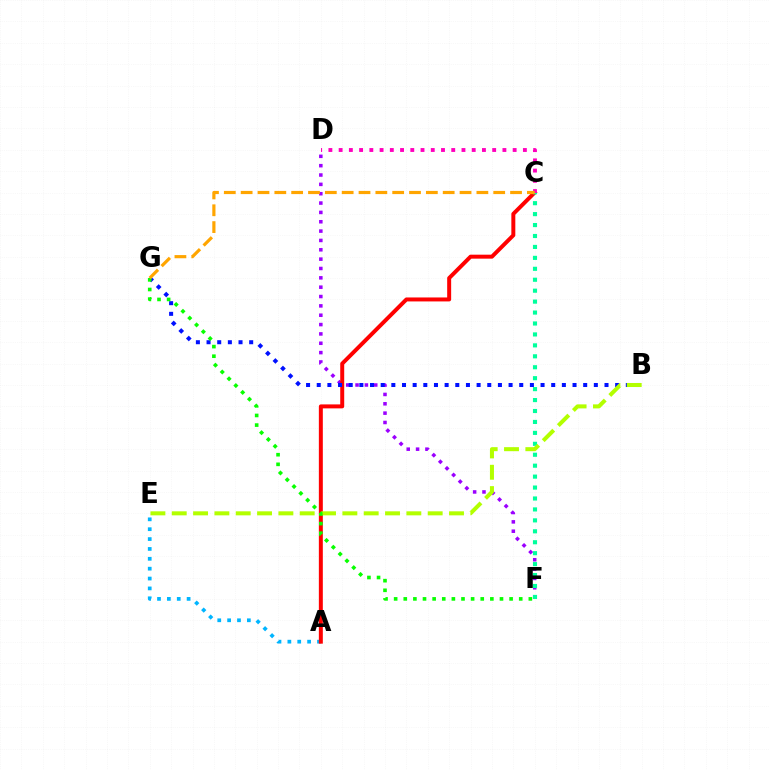{('D', 'F'): [{'color': '#9b00ff', 'line_style': 'dotted', 'thickness': 2.54}], ('A', 'E'): [{'color': '#00b5ff', 'line_style': 'dotted', 'thickness': 2.68}], ('A', 'C'): [{'color': '#ff0000', 'line_style': 'solid', 'thickness': 2.86}], ('B', 'G'): [{'color': '#0010ff', 'line_style': 'dotted', 'thickness': 2.9}], ('C', 'F'): [{'color': '#00ff9d', 'line_style': 'dotted', 'thickness': 2.97}], ('B', 'E'): [{'color': '#b3ff00', 'line_style': 'dashed', 'thickness': 2.9}], ('C', 'D'): [{'color': '#ff00bd', 'line_style': 'dotted', 'thickness': 2.78}], ('F', 'G'): [{'color': '#08ff00', 'line_style': 'dotted', 'thickness': 2.61}], ('C', 'G'): [{'color': '#ffa500', 'line_style': 'dashed', 'thickness': 2.29}]}